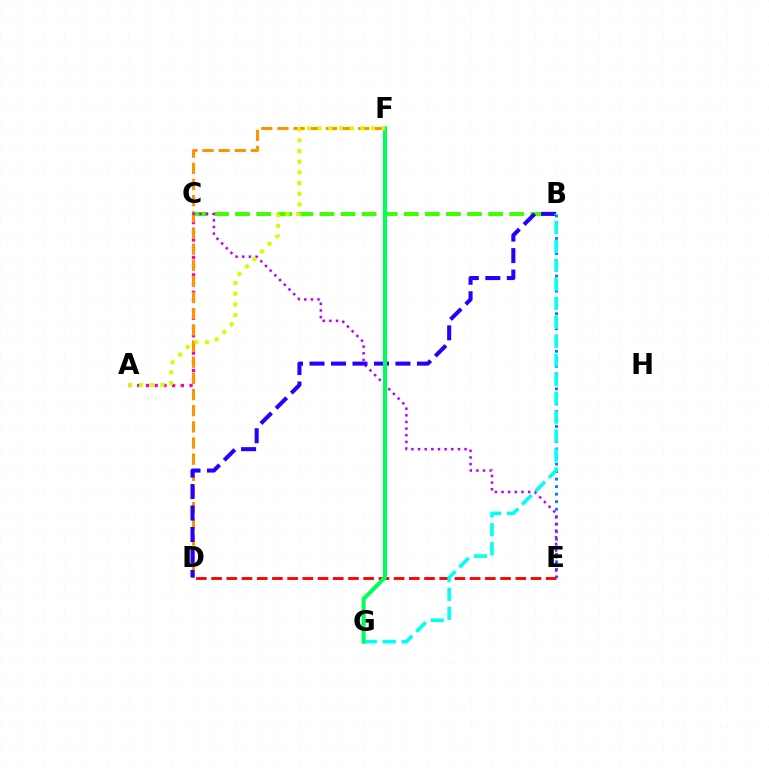{('D', 'E'): [{'color': '#ff0000', 'line_style': 'dashed', 'thickness': 2.07}], ('A', 'C'): [{'color': '#ff00ac', 'line_style': 'dotted', 'thickness': 2.36}], ('B', 'C'): [{'color': '#3dff00', 'line_style': 'dashed', 'thickness': 2.86}], ('B', 'E'): [{'color': '#0074ff', 'line_style': 'dotted', 'thickness': 2.04}], ('D', 'F'): [{'color': '#ff9400', 'line_style': 'dashed', 'thickness': 2.19}], ('C', 'E'): [{'color': '#b900ff', 'line_style': 'dotted', 'thickness': 1.81}], ('B', 'D'): [{'color': '#2500ff', 'line_style': 'dashed', 'thickness': 2.92}], ('B', 'G'): [{'color': '#00fff6', 'line_style': 'dashed', 'thickness': 2.58}], ('F', 'G'): [{'color': '#00ff5c', 'line_style': 'solid', 'thickness': 2.93}], ('A', 'F'): [{'color': '#d1ff00', 'line_style': 'dotted', 'thickness': 2.91}]}